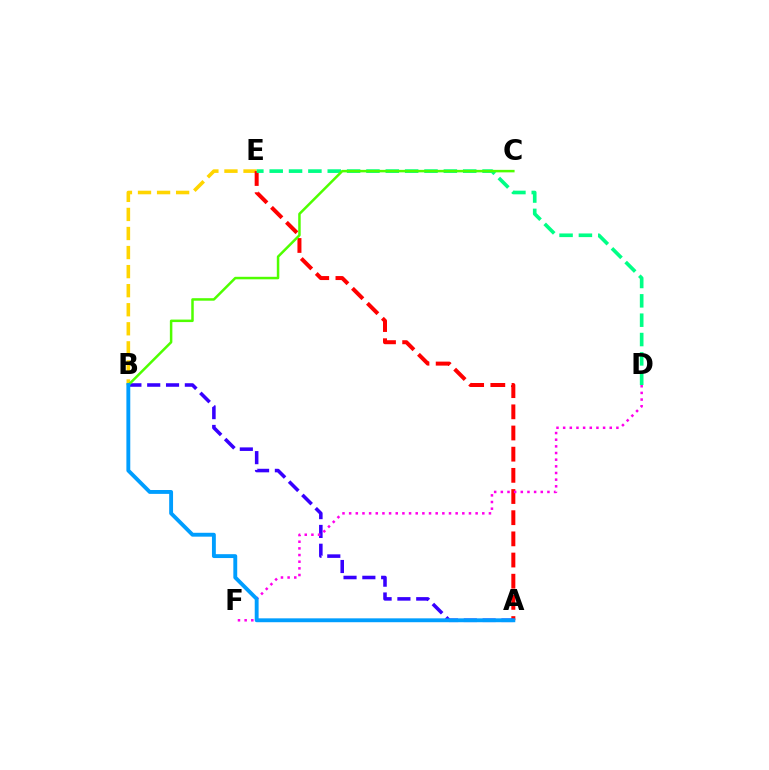{('B', 'E'): [{'color': '#ffd500', 'line_style': 'dashed', 'thickness': 2.59}], ('A', 'E'): [{'color': '#ff0000', 'line_style': 'dashed', 'thickness': 2.88}], ('A', 'B'): [{'color': '#3700ff', 'line_style': 'dashed', 'thickness': 2.56}, {'color': '#009eff', 'line_style': 'solid', 'thickness': 2.79}], ('D', 'E'): [{'color': '#00ff86', 'line_style': 'dashed', 'thickness': 2.63}], ('B', 'C'): [{'color': '#4fff00', 'line_style': 'solid', 'thickness': 1.8}], ('D', 'F'): [{'color': '#ff00ed', 'line_style': 'dotted', 'thickness': 1.81}]}